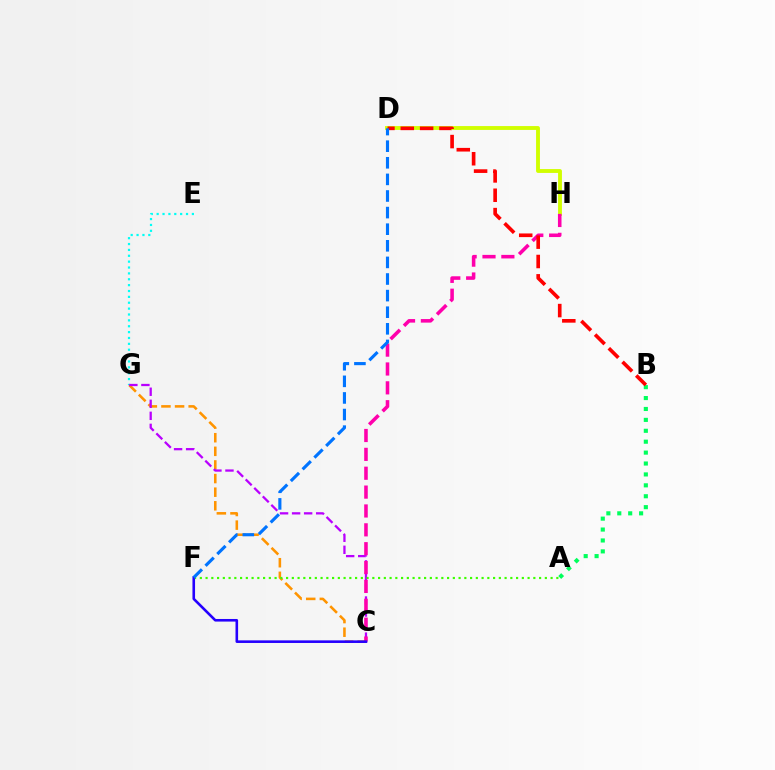{('C', 'G'): [{'color': '#ff9400', 'line_style': 'dashed', 'thickness': 1.85}, {'color': '#b900ff', 'line_style': 'dashed', 'thickness': 1.64}], ('A', 'B'): [{'color': '#00ff5c', 'line_style': 'dotted', 'thickness': 2.96}], ('D', 'H'): [{'color': '#d1ff00', 'line_style': 'solid', 'thickness': 2.78}], ('E', 'G'): [{'color': '#00fff6', 'line_style': 'dotted', 'thickness': 1.6}], ('A', 'F'): [{'color': '#3dff00', 'line_style': 'dotted', 'thickness': 1.56}], ('C', 'H'): [{'color': '#ff00ac', 'line_style': 'dashed', 'thickness': 2.56}], ('C', 'F'): [{'color': '#2500ff', 'line_style': 'solid', 'thickness': 1.87}], ('B', 'D'): [{'color': '#ff0000', 'line_style': 'dashed', 'thickness': 2.63}], ('D', 'F'): [{'color': '#0074ff', 'line_style': 'dashed', 'thickness': 2.26}]}